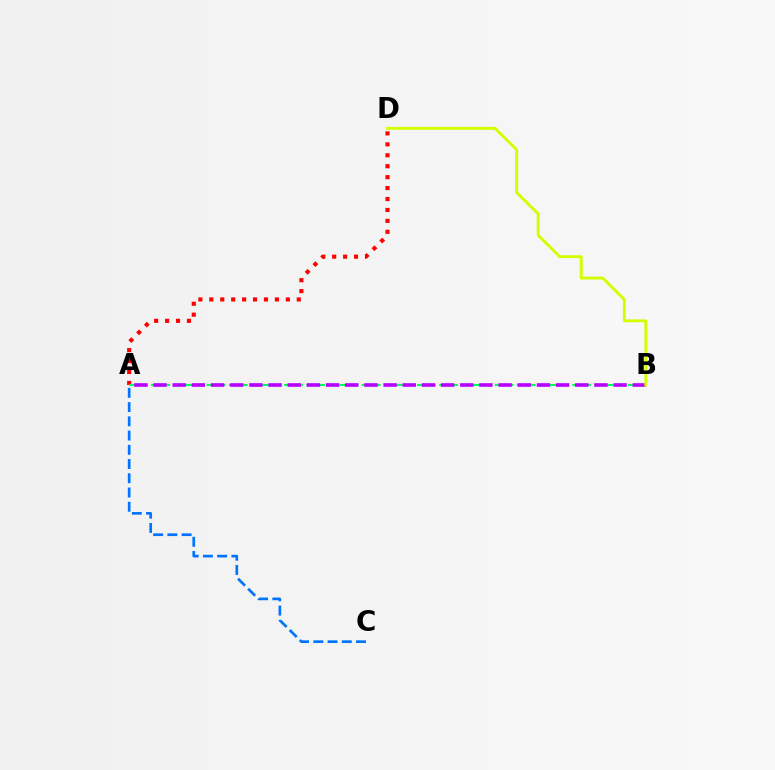{('A', 'C'): [{'color': '#0074ff', 'line_style': 'dashed', 'thickness': 1.93}], ('A', 'D'): [{'color': '#ff0000', 'line_style': 'dotted', 'thickness': 2.97}], ('A', 'B'): [{'color': '#00ff5c', 'line_style': 'dashed', 'thickness': 1.51}, {'color': '#b900ff', 'line_style': 'dashed', 'thickness': 2.6}], ('B', 'D'): [{'color': '#d1ff00', 'line_style': 'solid', 'thickness': 2.09}]}